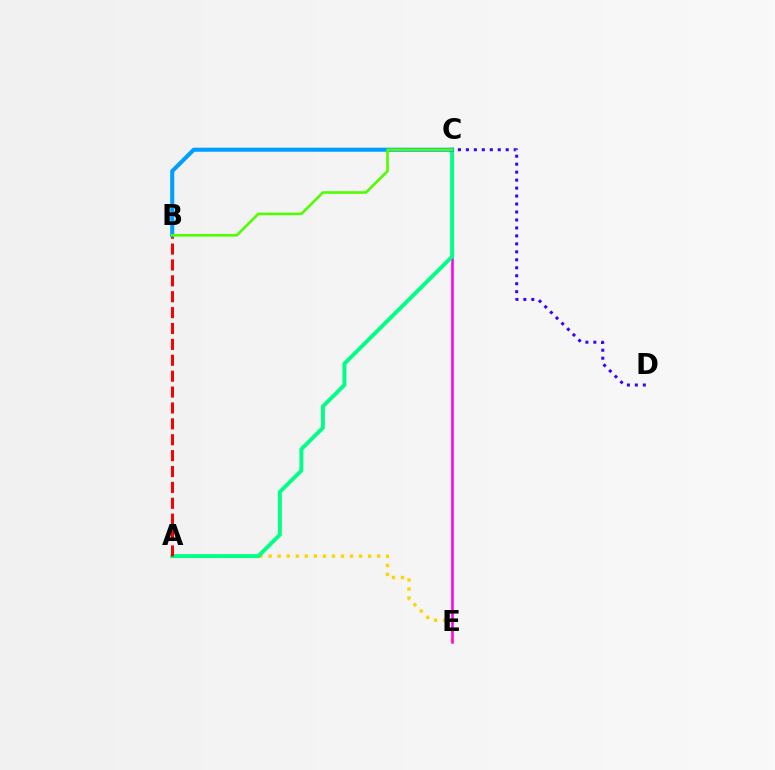{('C', 'D'): [{'color': '#3700ff', 'line_style': 'dotted', 'thickness': 2.17}], ('A', 'E'): [{'color': '#ffd500', 'line_style': 'dotted', 'thickness': 2.46}], ('C', 'E'): [{'color': '#ff00ed', 'line_style': 'solid', 'thickness': 1.85}], ('A', 'C'): [{'color': '#00ff86', 'line_style': 'solid', 'thickness': 2.82}], ('A', 'B'): [{'color': '#ff0000', 'line_style': 'dashed', 'thickness': 2.16}], ('B', 'C'): [{'color': '#009eff', 'line_style': 'solid', 'thickness': 2.92}, {'color': '#4fff00', 'line_style': 'solid', 'thickness': 1.9}]}